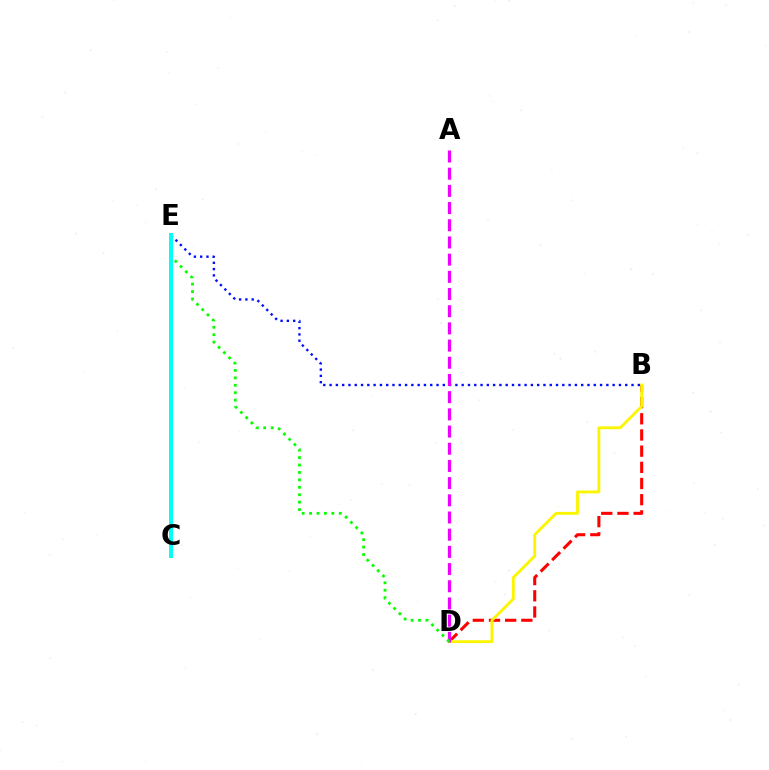{('B', 'D'): [{'color': '#ff0000', 'line_style': 'dashed', 'thickness': 2.2}, {'color': '#fcf500', 'line_style': 'solid', 'thickness': 2.05}], ('B', 'E'): [{'color': '#0010ff', 'line_style': 'dotted', 'thickness': 1.71}], ('A', 'D'): [{'color': '#ee00ff', 'line_style': 'dashed', 'thickness': 2.34}], ('D', 'E'): [{'color': '#08ff00', 'line_style': 'dotted', 'thickness': 2.02}], ('C', 'E'): [{'color': '#00fff6', 'line_style': 'solid', 'thickness': 2.86}]}